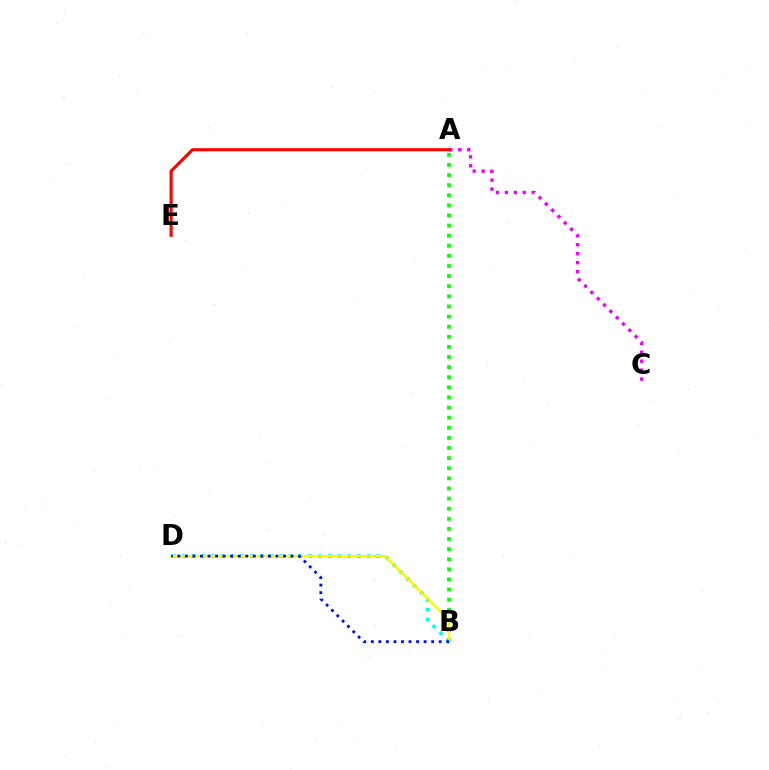{('A', 'B'): [{'color': '#08ff00', 'line_style': 'dotted', 'thickness': 2.75}], ('B', 'D'): [{'color': '#00fff6', 'line_style': 'dotted', 'thickness': 2.65}, {'color': '#fcf500', 'line_style': 'solid', 'thickness': 1.56}, {'color': '#0010ff', 'line_style': 'dotted', 'thickness': 2.05}], ('A', 'C'): [{'color': '#ee00ff', 'line_style': 'dotted', 'thickness': 2.43}], ('A', 'E'): [{'color': '#ff0000', 'line_style': 'solid', 'thickness': 2.23}]}